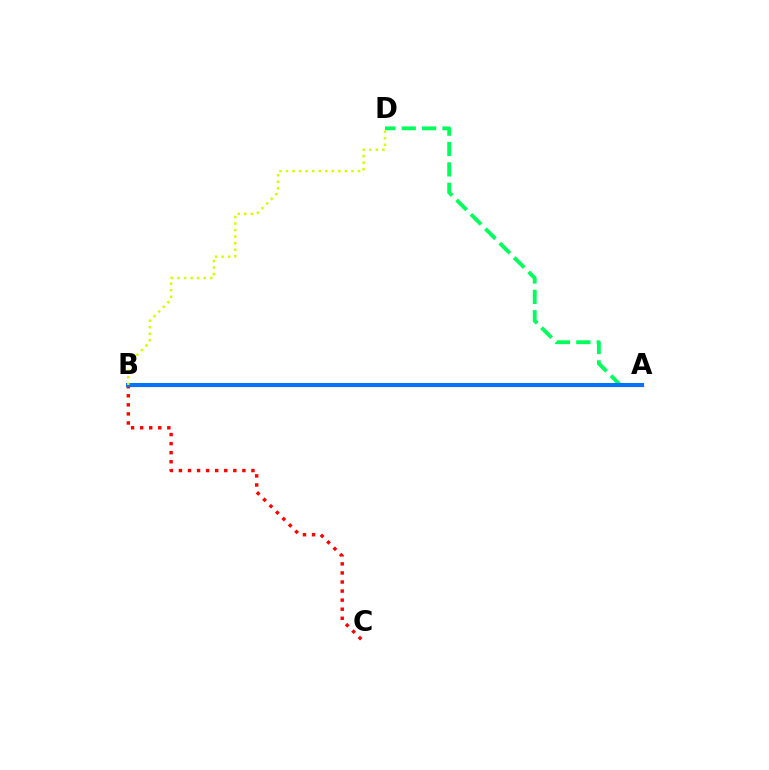{('B', 'C'): [{'color': '#ff0000', 'line_style': 'dotted', 'thickness': 2.46}], ('A', 'B'): [{'color': '#b900ff', 'line_style': 'solid', 'thickness': 2.28}, {'color': '#0074ff', 'line_style': 'solid', 'thickness': 2.9}], ('A', 'D'): [{'color': '#00ff5c', 'line_style': 'dashed', 'thickness': 2.77}], ('B', 'D'): [{'color': '#d1ff00', 'line_style': 'dotted', 'thickness': 1.78}]}